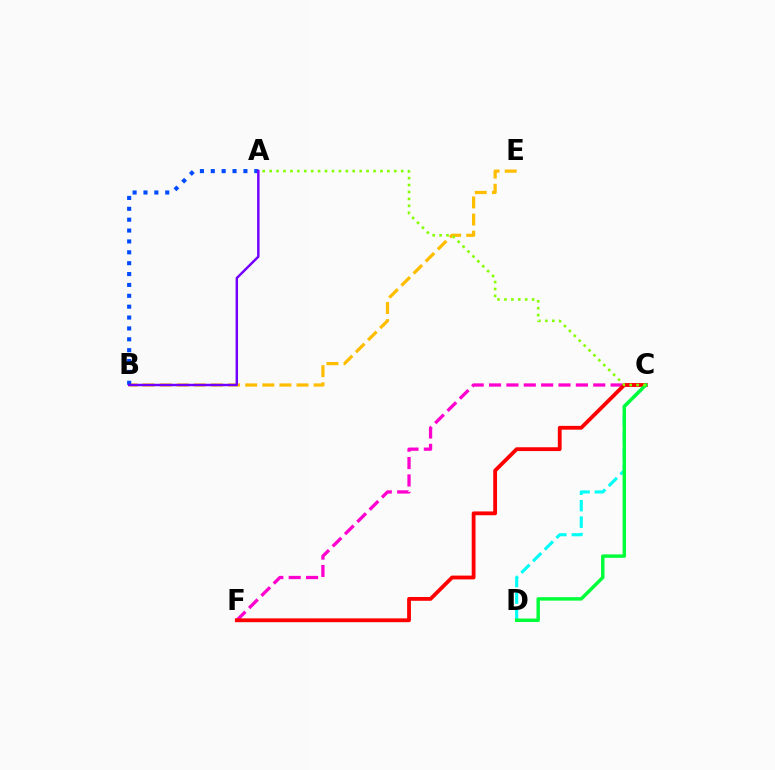{('C', 'F'): [{'color': '#ff00cf', 'line_style': 'dashed', 'thickness': 2.36}, {'color': '#ff0000', 'line_style': 'solid', 'thickness': 2.74}], ('C', 'D'): [{'color': '#00fff6', 'line_style': 'dashed', 'thickness': 2.24}, {'color': '#00ff39', 'line_style': 'solid', 'thickness': 2.48}], ('B', 'E'): [{'color': '#ffbd00', 'line_style': 'dashed', 'thickness': 2.32}], ('A', 'C'): [{'color': '#84ff00', 'line_style': 'dotted', 'thickness': 1.88}], ('A', 'B'): [{'color': '#004bff', 'line_style': 'dotted', 'thickness': 2.95}, {'color': '#7200ff', 'line_style': 'solid', 'thickness': 1.77}]}